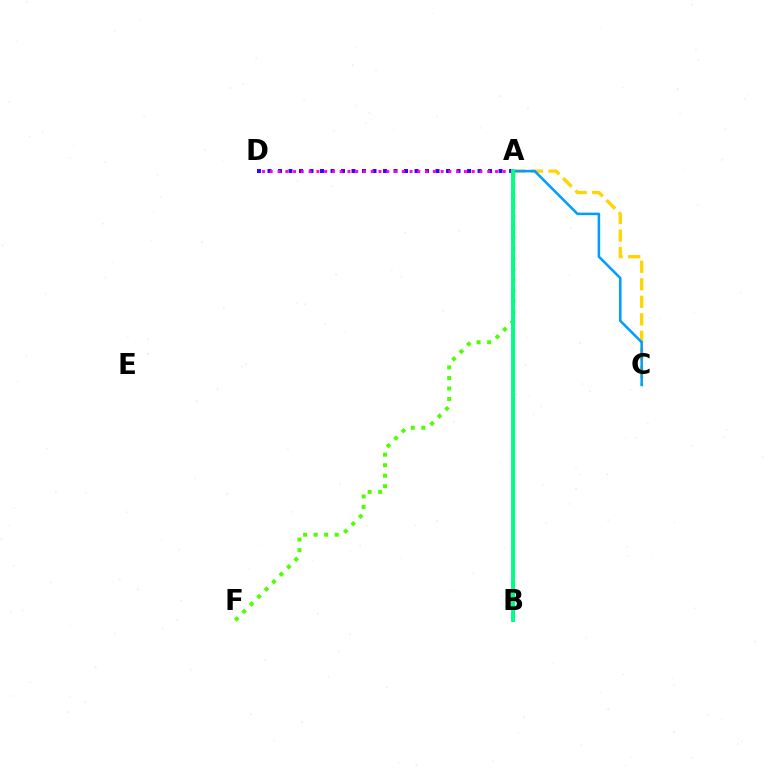{('A', 'C'): [{'color': '#ffd500', 'line_style': 'dashed', 'thickness': 2.38}, {'color': '#009eff', 'line_style': 'solid', 'thickness': 1.83}], ('A', 'D'): [{'color': '#3700ff', 'line_style': 'dotted', 'thickness': 2.85}, {'color': '#ff00ed', 'line_style': 'dotted', 'thickness': 2.11}], ('A', 'F'): [{'color': '#4fff00', 'line_style': 'dotted', 'thickness': 2.86}], ('A', 'B'): [{'color': '#ff0000', 'line_style': 'solid', 'thickness': 1.96}, {'color': '#00ff86', 'line_style': 'solid', 'thickness': 2.84}]}